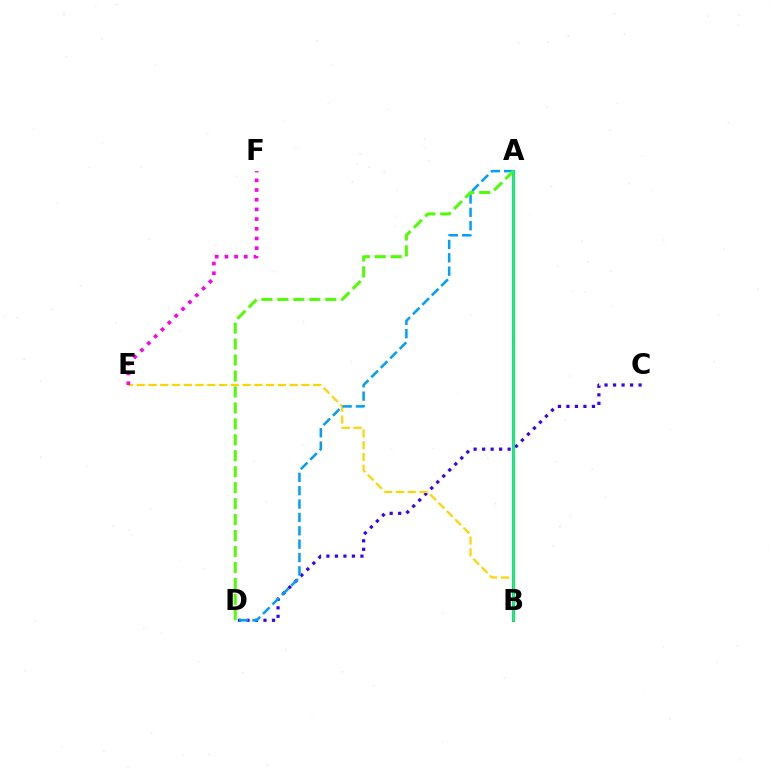{('C', 'D'): [{'color': '#3700ff', 'line_style': 'dotted', 'thickness': 2.31}], ('B', 'E'): [{'color': '#ffd500', 'line_style': 'dashed', 'thickness': 1.6}], ('E', 'F'): [{'color': '#ff00ed', 'line_style': 'dotted', 'thickness': 2.63}], ('A', 'B'): [{'color': '#ff0000', 'line_style': 'solid', 'thickness': 2.18}, {'color': '#00ff86', 'line_style': 'solid', 'thickness': 1.96}], ('A', 'D'): [{'color': '#009eff', 'line_style': 'dashed', 'thickness': 1.82}, {'color': '#4fff00', 'line_style': 'dashed', 'thickness': 2.17}]}